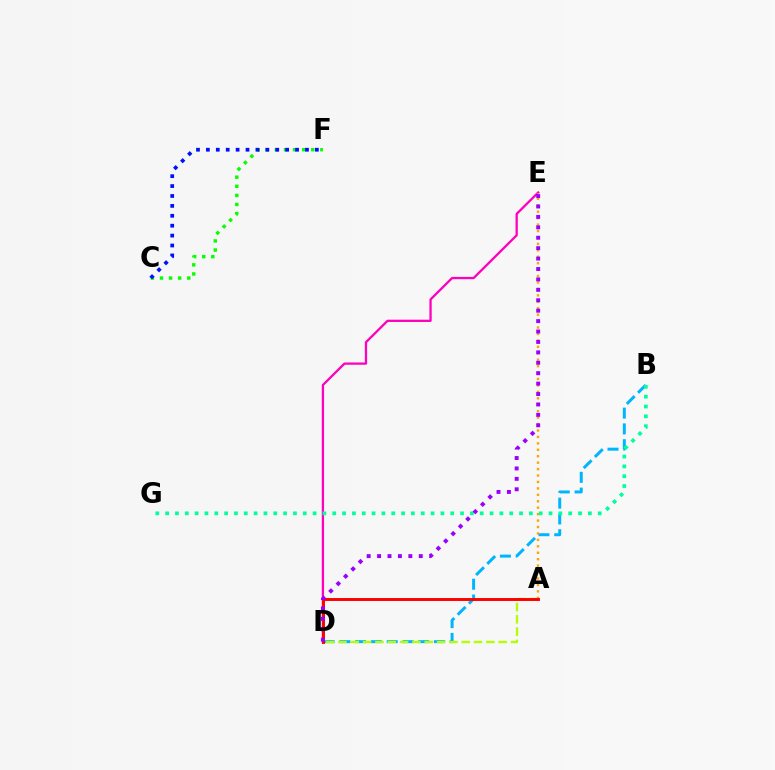{('B', 'D'): [{'color': '#00b5ff', 'line_style': 'dashed', 'thickness': 2.14}], ('C', 'F'): [{'color': '#08ff00', 'line_style': 'dotted', 'thickness': 2.47}, {'color': '#0010ff', 'line_style': 'dotted', 'thickness': 2.69}], ('D', 'E'): [{'color': '#ff00bd', 'line_style': 'solid', 'thickness': 1.65}, {'color': '#9b00ff', 'line_style': 'dotted', 'thickness': 2.83}], ('A', 'E'): [{'color': '#ffa500', 'line_style': 'dotted', 'thickness': 1.75}], ('B', 'G'): [{'color': '#00ff9d', 'line_style': 'dotted', 'thickness': 2.67}], ('A', 'D'): [{'color': '#b3ff00', 'line_style': 'dashed', 'thickness': 1.67}, {'color': '#ff0000', 'line_style': 'solid', 'thickness': 2.12}]}